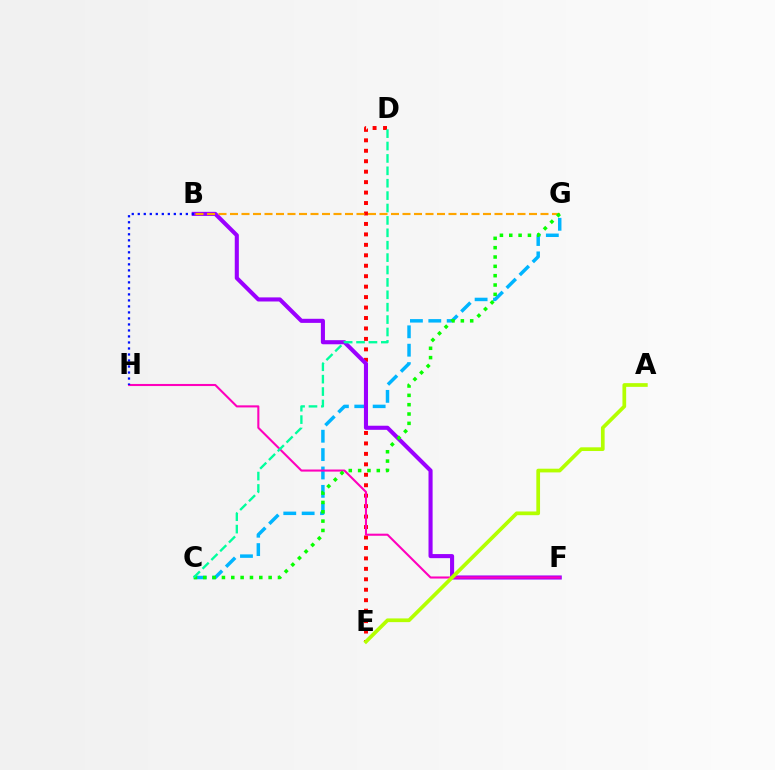{('D', 'E'): [{'color': '#ff0000', 'line_style': 'dotted', 'thickness': 2.84}], ('C', 'G'): [{'color': '#00b5ff', 'line_style': 'dashed', 'thickness': 2.5}, {'color': '#08ff00', 'line_style': 'dotted', 'thickness': 2.54}], ('B', 'F'): [{'color': '#9b00ff', 'line_style': 'solid', 'thickness': 2.95}], ('F', 'H'): [{'color': '#ff00bd', 'line_style': 'solid', 'thickness': 1.5}], ('B', 'H'): [{'color': '#0010ff', 'line_style': 'dotted', 'thickness': 1.63}], ('B', 'G'): [{'color': '#ffa500', 'line_style': 'dashed', 'thickness': 1.56}], ('A', 'E'): [{'color': '#b3ff00', 'line_style': 'solid', 'thickness': 2.67}], ('C', 'D'): [{'color': '#00ff9d', 'line_style': 'dashed', 'thickness': 1.68}]}